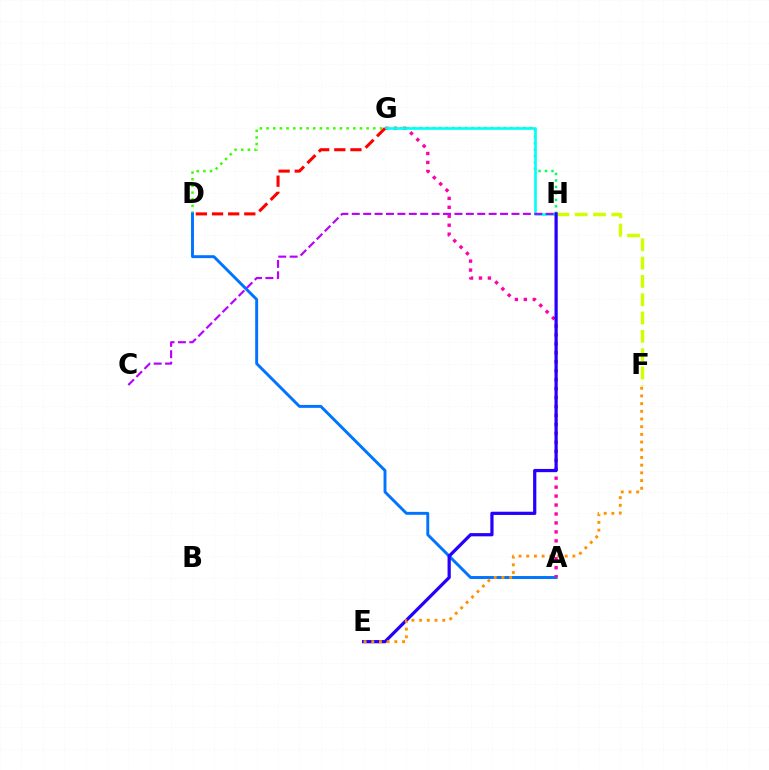{('D', 'G'): [{'color': '#3dff00', 'line_style': 'dotted', 'thickness': 1.81}, {'color': '#ff0000', 'line_style': 'dashed', 'thickness': 2.19}], ('A', 'D'): [{'color': '#0074ff', 'line_style': 'solid', 'thickness': 2.1}], ('A', 'G'): [{'color': '#ff00ac', 'line_style': 'dotted', 'thickness': 2.43}], ('G', 'H'): [{'color': '#00ff5c', 'line_style': 'dotted', 'thickness': 1.76}, {'color': '#00fff6', 'line_style': 'solid', 'thickness': 1.9}], ('F', 'H'): [{'color': '#d1ff00', 'line_style': 'dashed', 'thickness': 2.49}], ('E', 'H'): [{'color': '#2500ff', 'line_style': 'solid', 'thickness': 2.32}], ('C', 'H'): [{'color': '#b900ff', 'line_style': 'dashed', 'thickness': 1.55}], ('E', 'F'): [{'color': '#ff9400', 'line_style': 'dotted', 'thickness': 2.09}]}